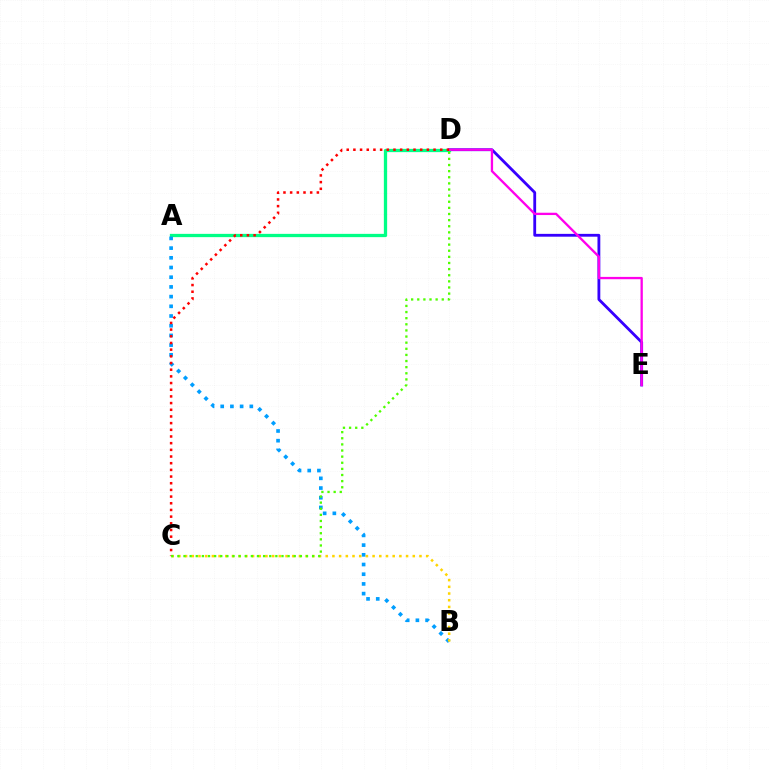{('D', 'E'): [{'color': '#3700ff', 'line_style': 'solid', 'thickness': 2.03}, {'color': '#ff00ed', 'line_style': 'solid', 'thickness': 1.67}], ('A', 'D'): [{'color': '#00ff86', 'line_style': 'solid', 'thickness': 2.36}], ('A', 'B'): [{'color': '#009eff', 'line_style': 'dotted', 'thickness': 2.64}], ('B', 'C'): [{'color': '#ffd500', 'line_style': 'dotted', 'thickness': 1.82}], ('C', 'D'): [{'color': '#ff0000', 'line_style': 'dotted', 'thickness': 1.81}, {'color': '#4fff00', 'line_style': 'dotted', 'thickness': 1.66}]}